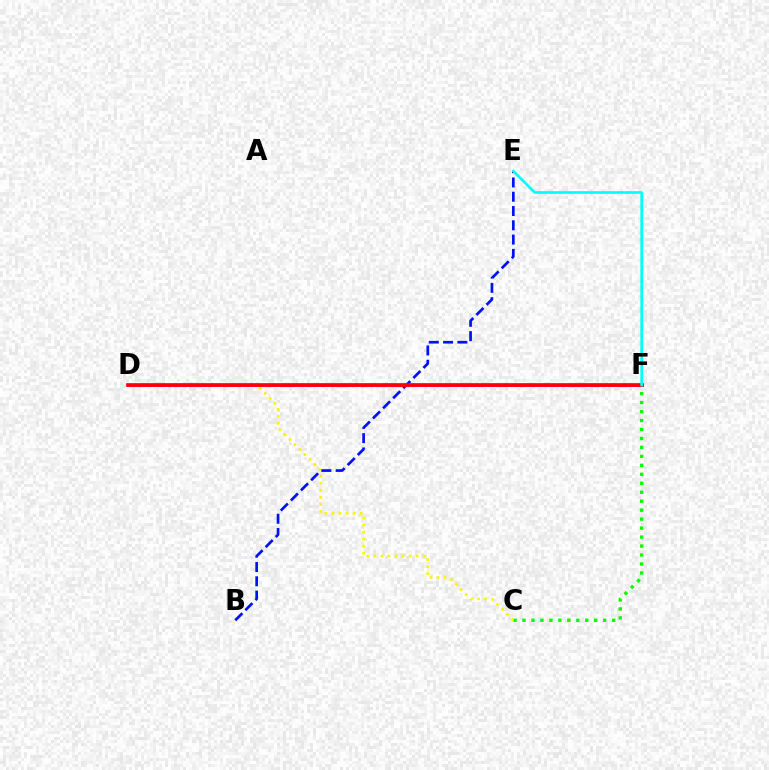{('C', 'F'): [{'color': '#08ff00', 'line_style': 'dotted', 'thickness': 2.44}], ('C', 'D'): [{'color': '#fcf500', 'line_style': 'dotted', 'thickness': 1.92}], ('D', 'F'): [{'color': '#ee00ff', 'line_style': 'solid', 'thickness': 2.11}, {'color': '#ff0000', 'line_style': 'solid', 'thickness': 2.65}], ('B', 'E'): [{'color': '#0010ff', 'line_style': 'dashed', 'thickness': 1.94}], ('E', 'F'): [{'color': '#00fff6', 'line_style': 'solid', 'thickness': 1.9}]}